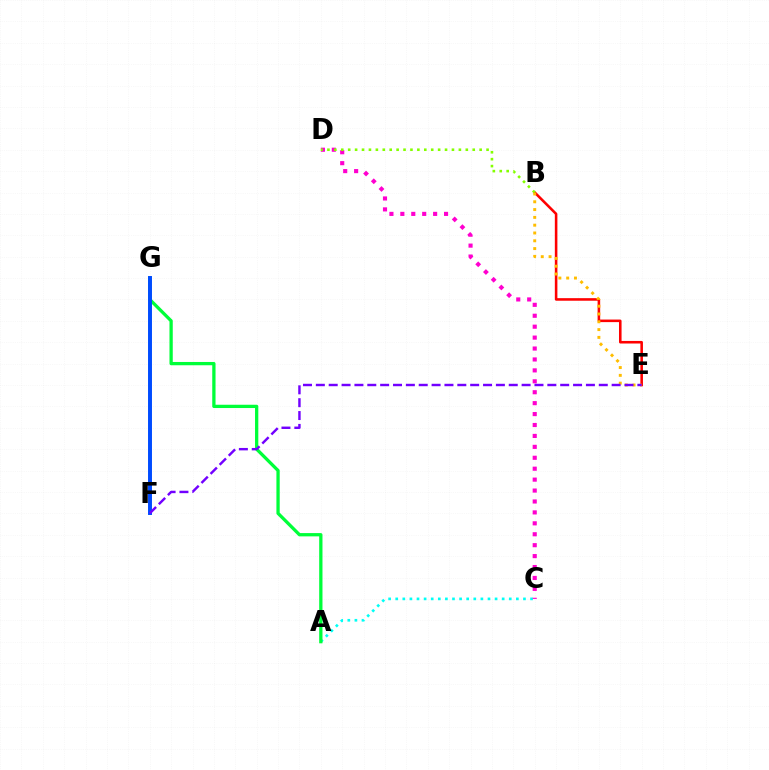{('A', 'C'): [{'color': '#00fff6', 'line_style': 'dotted', 'thickness': 1.93}], ('B', 'E'): [{'color': '#ff0000', 'line_style': 'solid', 'thickness': 1.85}, {'color': '#ffbd00', 'line_style': 'dotted', 'thickness': 2.12}], ('A', 'G'): [{'color': '#00ff39', 'line_style': 'solid', 'thickness': 2.36}], ('C', 'D'): [{'color': '#ff00cf', 'line_style': 'dotted', 'thickness': 2.97}], ('B', 'D'): [{'color': '#84ff00', 'line_style': 'dotted', 'thickness': 1.88}], ('F', 'G'): [{'color': '#004bff', 'line_style': 'solid', 'thickness': 2.84}], ('E', 'F'): [{'color': '#7200ff', 'line_style': 'dashed', 'thickness': 1.75}]}